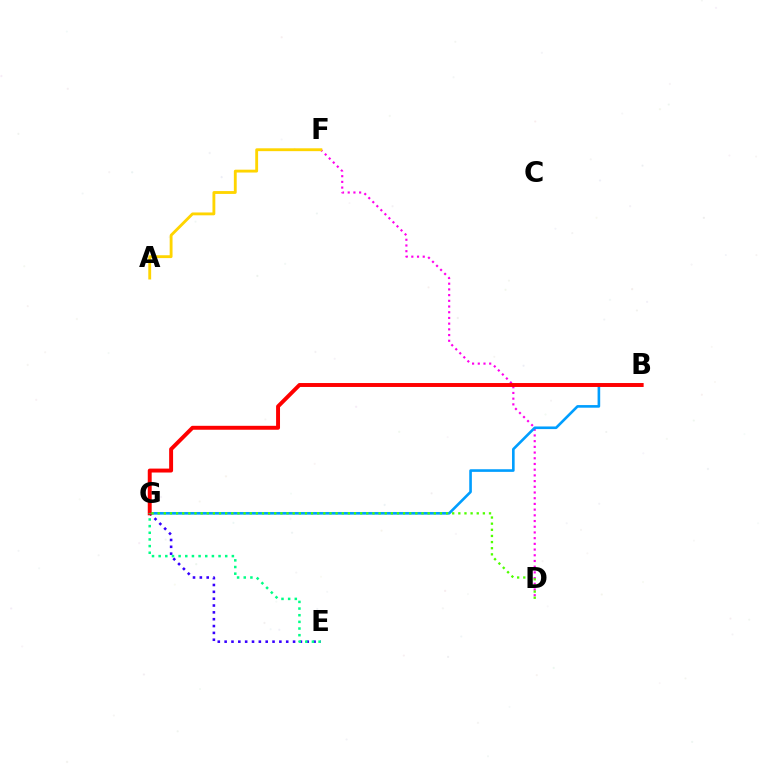{('D', 'F'): [{'color': '#ff00ed', 'line_style': 'dotted', 'thickness': 1.55}], ('E', 'G'): [{'color': '#3700ff', 'line_style': 'dotted', 'thickness': 1.86}, {'color': '#00ff86', 'line_style': 'dotted', 'thickness': 1.81}], ('B', 'G'): [{'color': '#009eff', 'line_style': 'solid', 'thickness': 1.89}, {'color': '#ff0000', 'line_style': 'solid', 'thickness': 2.83}], ('A', 'F'): [{'color': '#ffd500', 'line_style': 'solid', 'thickness': 2.05}], ('D', 'G'): [{'color': '#4fff00', 'line_style': 'dotted', 'thickness': 1.67}]}